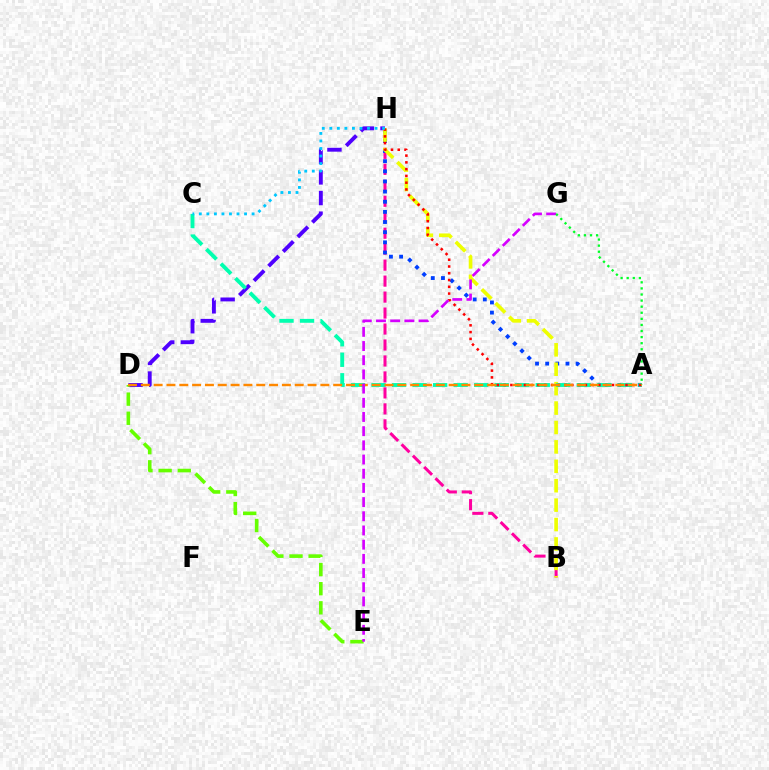{('B', 'H'): [{'color': '#ff00a0', 'line_style': 'dashed', 'thickness': 2.17}, {'color': '#eeff00', 'line_style': 'dashed', 'thickness': 2.64}], ('D', 'H'): [{'color': '#4f00ff', 'line_style': 'dashed', 'thickness': 2.8}], ('A', 'H'): [{'color': '#003fff', 'line_style': 'dotted', 'thickness': 2.76}, {'color': '#ff0000', 'line_style': 'dotted', 'thickness': 1.84}], ('A', 'C'): [{'color': '#00ffaf', 'line_style': 'dashed', 'thickness': 2.79}], ('D', 'E'): [{'color': '#66ff00', 'line_style': 'dashed', 'thickness': 2.6}], ('A', 'D'): [{'color': '#ff8800', 'line_style': 'dashed', 'thickness': 1.74}], ('E', 'G'): [{'color': '#d600ff', 'line_style': 'dashed', 'thickness': 1.93}], ('C', 'H'): [{'color': '#00c7ff', 'line_style': 'dotted', 'thickness': 2.05}], ('A', 'G'): [{'color': '#00ff27', 'line_style': 'dotted', 'thickness': 1.65}]}